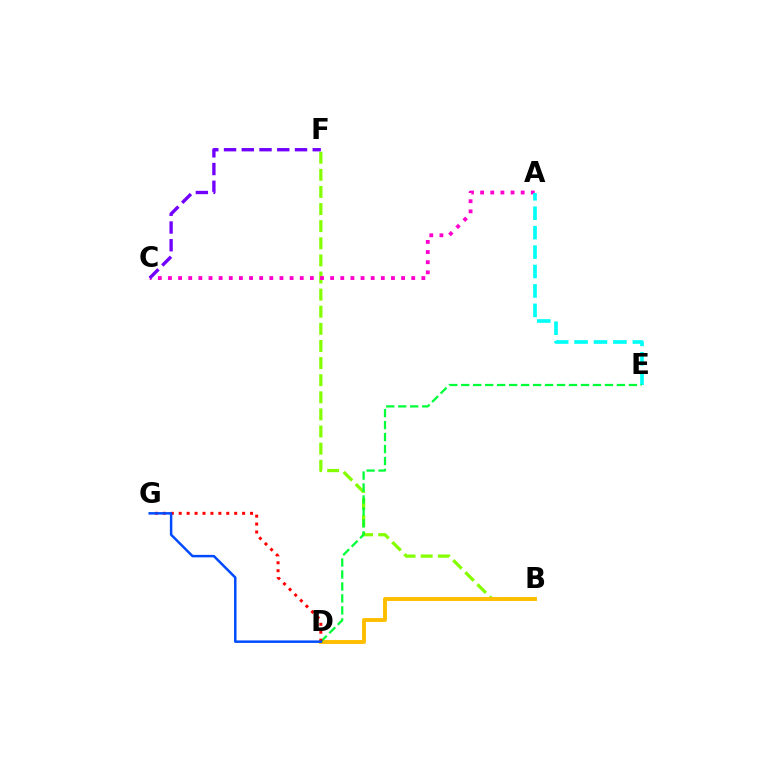{('B', 'F'): [{'color': '#84ff00', 'line_style': 'dashed', 'thickness': 2.32}], ('A', 'C'): [{'color': '#ff00cf', 'line_style': 'dotted', 'thickness': 2.75}], ('A', 'E'): [{'color': '#00fff6', 'line_style': 'dashed', 'thickness': 2.64}], ('B', 'D'): [{'color': '#ffbd00', 'line_style': 'solid', 'thickness': 2.81}], ('D', 'E'): [{'color': '#00ff39', 'line_style': 'dashed', 'thickness': 1.63}], ('D', 'G'): [{'color': '#ff0000', 'line_style': 'dotted', 'thickness': 2.15}, {'color': '#004bff', 'line_style': 'solid', 'thickness': 1.79}], ('C', 'F'): [{'color': '#7200ff', 'line_style': 'dashed', 'thickness': 2.41}]}